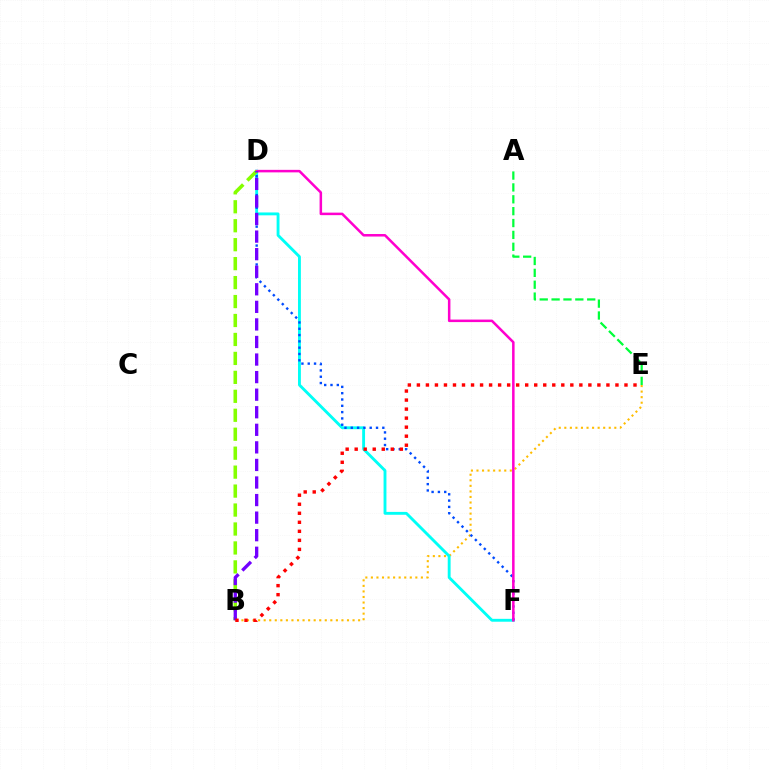{('A', 'E'): [{'color': '#00ff39', 'line_style': 'dashed', 'thickness': 1.61}], ('B', 'E'): [{'color': '#ffbd00', 'line_style': 'dotted', 'thickness': 1.51}, {'color': '#ff0000', 'line_style': 'dotted', 'thickness': 2.45}], ('D', 'F'): [{'color': '#00fff6', 'line_style': 'solid', 'thickness': 2.07}, {'color': '#004bff', 'line_style': 'dotted', 'thickness': 1.71}, {'color': '#ff00cf', 'line_style': 'solid', 'thickness': 1.81}], ('B', 'D'): [{'color': '#84ff00', 'line_style': 'dashed', 'thickness': 2.57}, {'color': '#7200ff', 'line_style': 'dashed', 'thickness': 2.39}]}